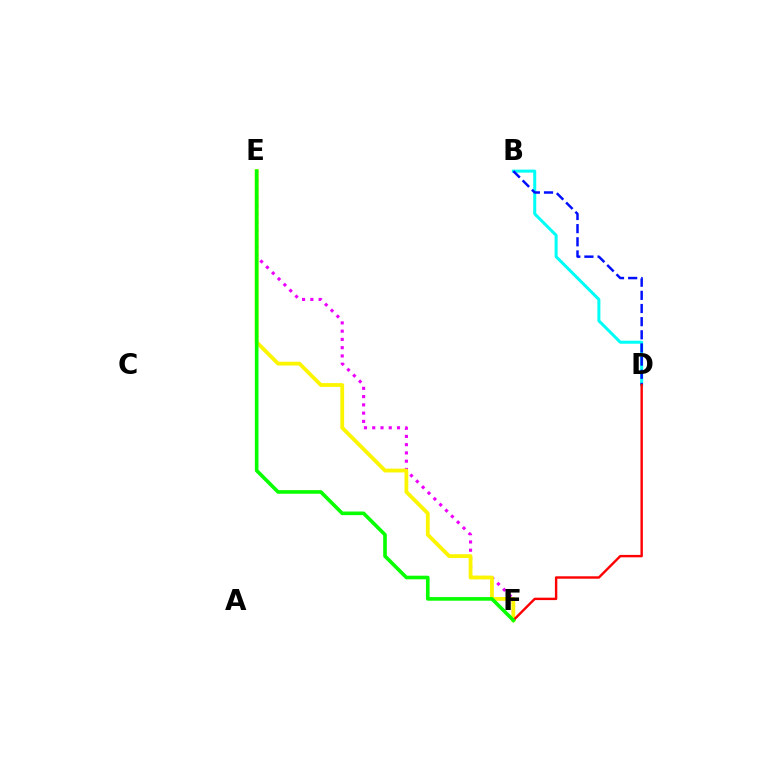{('B', 'D'): [{'color': '#00fff6', 'line_style': 'solid', 'thickness': 2.16}, {'color': '#0010ff', 'line_style': 'dashed', 'thickness': 1.79}], ('E', 'F'): [{'color': '#ee00ff', 'line_style': 'dotted', 'thickness': 2.24}, {'color': '#fcf500', 'line_style': 'solid', 'thickness': 2.74}, {'color': '#08ff00', 'line_style': 'solid', 'thickness': 2.61}], ('D', 'F'): [{'color': '#ff0000', 'line_style': 'solid', 'thickness': 1.74}]}